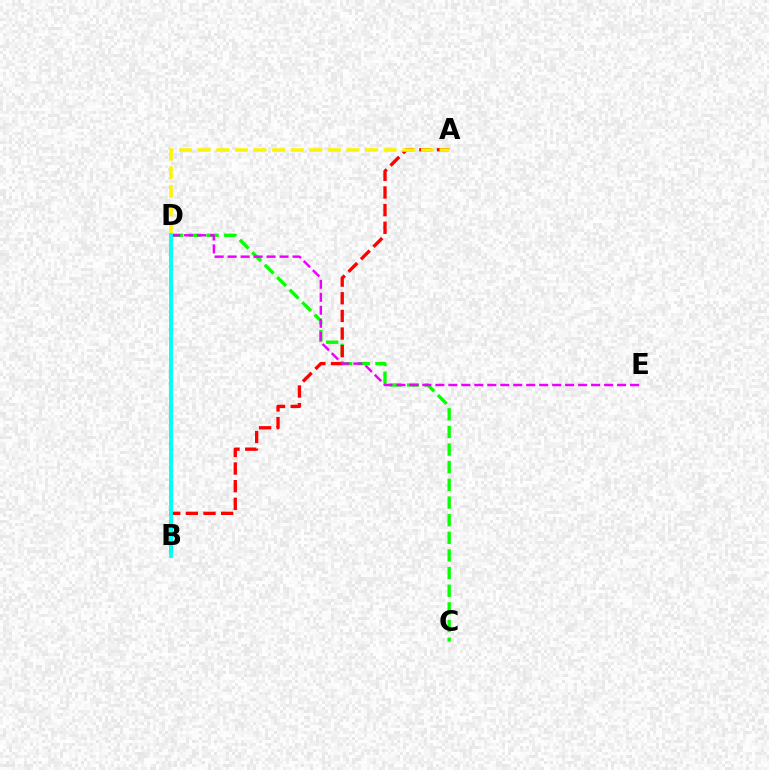{('C', 'D'): [{'color': '#08ff00', 'line_style': 'dashed', 'thickness': 2.4}], ('A', 'B'): [{'color': '#ff0000', 'line_style': 'dashed', 'thickness': 2.4}], ('A', 'D'): [{'color': '#fcf500', 'line_style': 'dashed', 'thickness': 2.53}], ('D', 'E'): [{'color': '#ee00ff', 'line_style': 'dashed', 'thickness': 1.76}], ('B', 'D'): [{'color': '#0010ff', 'line_style': 'dashed', 'thickness': 1.76}, {'color': '#00fff6', 'line_style': 'solid', 'thickness': 2.74}]}